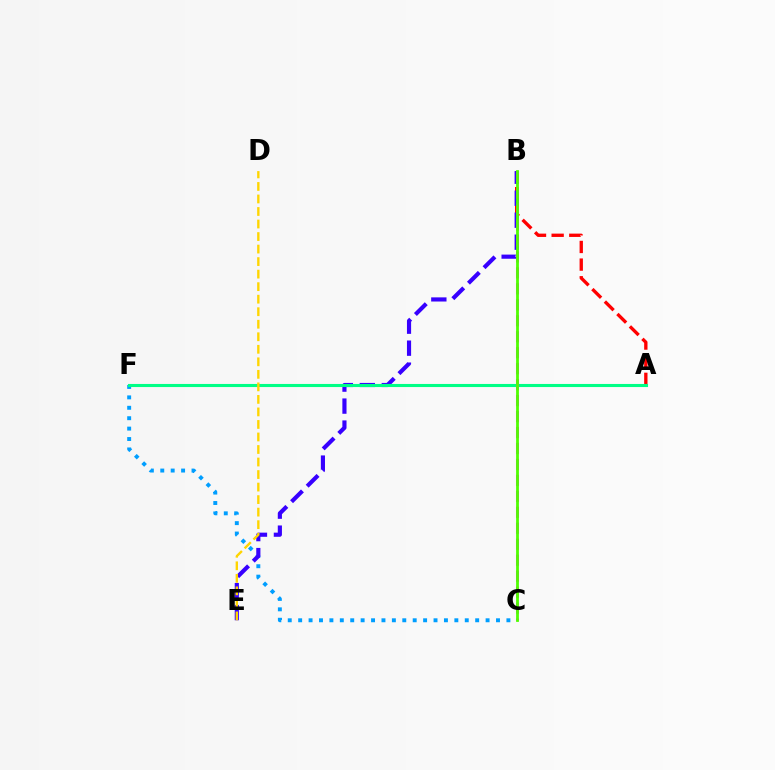{('C', 'F'): [{'color': '#009eff', 'line_style': 'dotted', 'thickness': 2.83}], ('A', 'B'): [{'color': '#ff0000', 'line_style': 'dashed', 'thickness': 2.4}], ('B', 'E'): [{'color': '#3700ff', 'line_style': 'dashed', 'thickness': 2.99}], ('A', 'F'): [{'color': '#00ff86', 'line_style': 'solid', 'thickness': 2.23}], ('B', 'C'): [{'color': '#ff00ed', 'line_style': 'dashed', 'thickness': 2.17}, {'color': '#4fff00', 'line_style': 'solid', 'thickness': 2.01}], ('D', 'E'): [{'color': '#ffd500', 'line_style': 'dashed', 'thickness': 1.7}]}